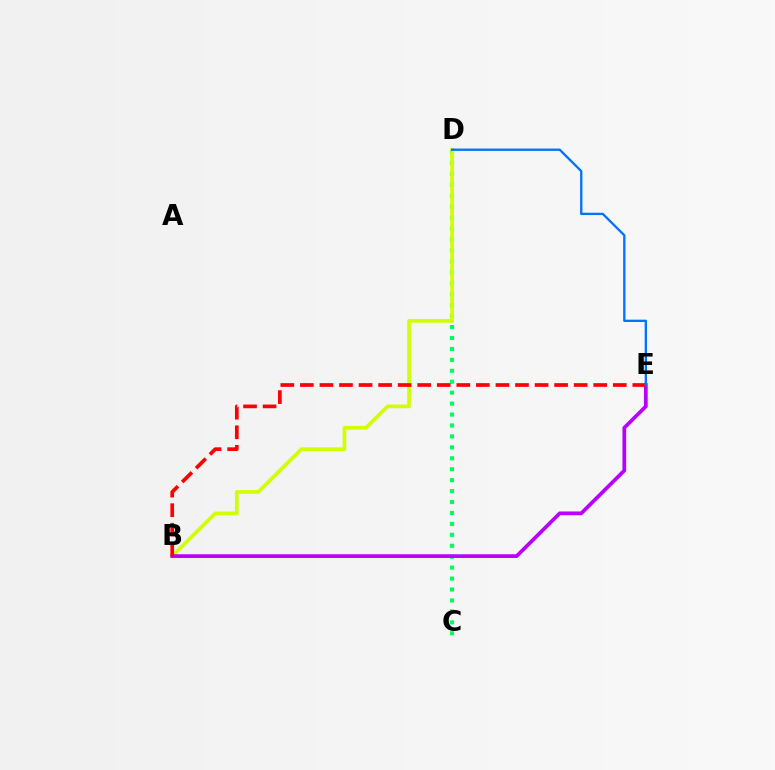{('C', 'D'): [{'color': '#00ff5c', 'line_style': 'dotted', 'thickness': 2.97}], ('B', 'D'): [{'color': '#d1ff00', 'line_style': 'solid', 'thickness': 2.66}], ('B', 'E'): [{'color': '#b900ff', 'line_style': 'solid', 'thickness': 2.68}, {'color': '#ff0000', 'line_style': 'dashed', 'thickness': 2.66}], ('D', 'E'): [{'color': '#0074ff', 'line_style': 'solid', 'thickness': 1.68}]}